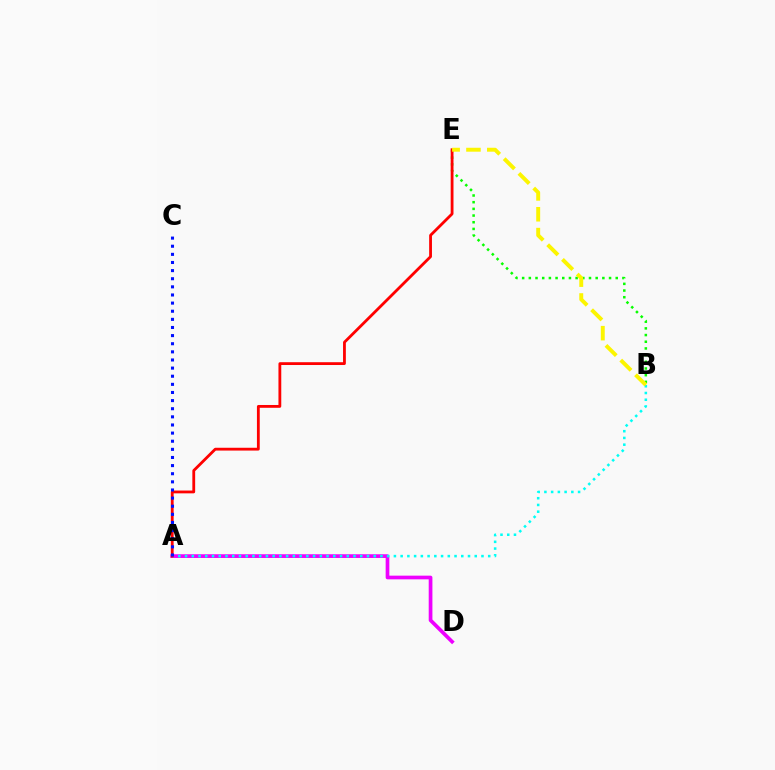{('A', 'D'): [{'color': '#ee00ff', 'line_style': 'solid', 'thickness': 2.66}], ('A', 'B'): [{'color': '#00fff6', 'line_style': 'dotted', 'thickness': 1.83}], ('B', 'E'): [{'color': '#08ff00', 'line_style': 'dotted', 'thickness': 1.82}, {'color': '#fcf500', 'line_style': 'dashed', 'thickness': 2.83}], ('A', 'E'): [{'color': '#ff0000', 'line_style': 'solid', 'thickness': 2.02}], ('A', 'C'): [{'color': '#0010ff', 'line_style': 'dotted', 'thickness': 2.21}]}